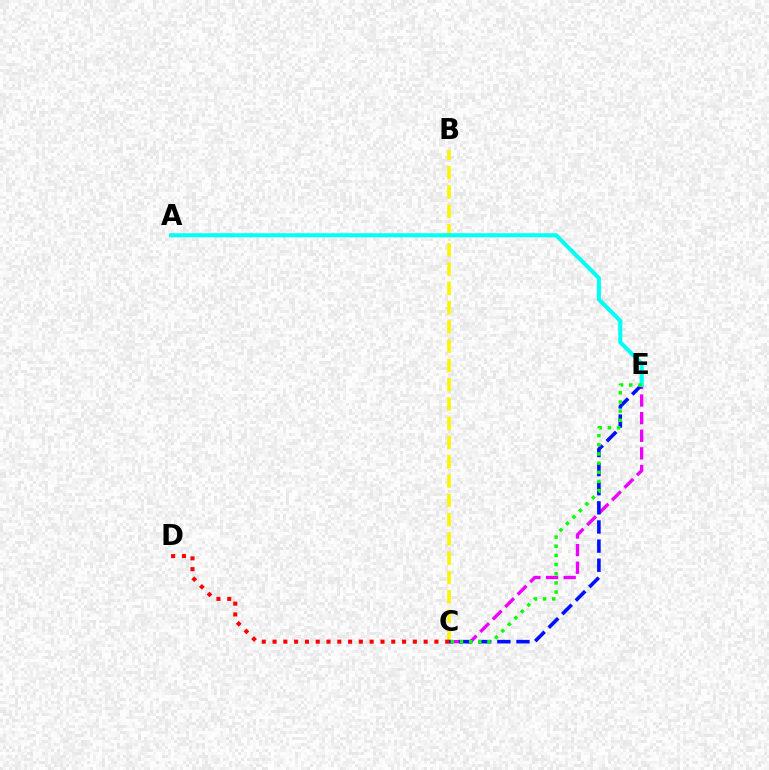{('B', 'C'): [{'color': '#fcf500', 'line_style': 'dashed', 'thickness': 2.62}], ('C', 'E'): [{'color': '#ee00ff', 'line_style': 'dashed', 'thickness': 2.39}, {'color': '#0010ff', 'line_style': 'dashed', 'thickness': 2.6}, {'color': '#08ff00', 'line_style': 'dotted', 'thickness': 2.49}], ('A', 'E'): [{'color': '#00fff6', 'line_style': 'solid', 'thickness': 2.92}], ('C', 'D'): [{'color': '#ff0000', 'line_style': 'dotted', 'thickness': 2.93}]}